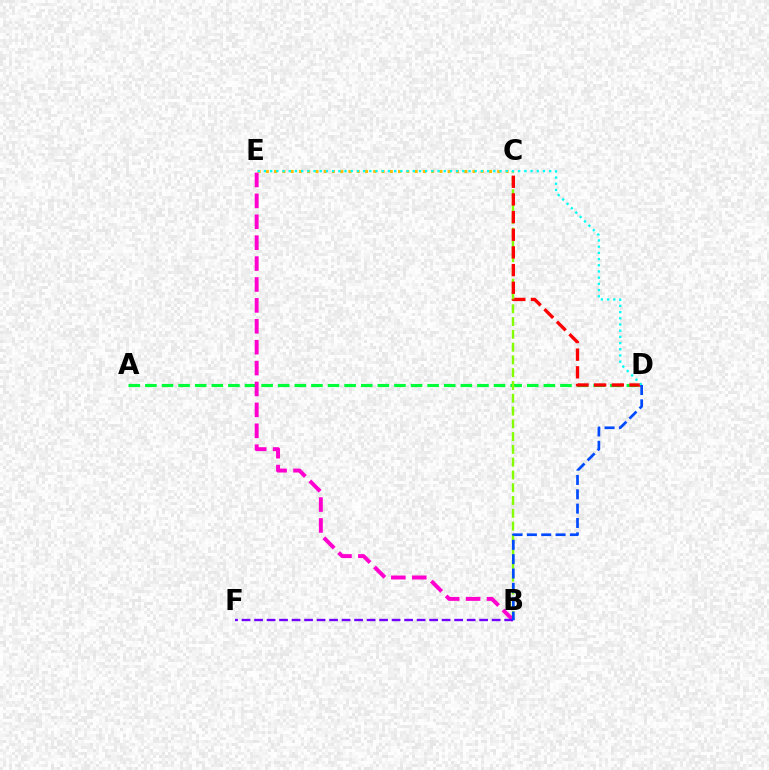{('A', 'D'): [{'color': '#00ff39', 'line_style': 'dashed', 'thickness': 2.26}], ('C', 'E'): [{'color': '#ffbd00', 'line_style': 'dotted', 'thickness': 2.25}], ('B', 'C'): [{'color': '#84ff00', 'line_style': 'dashed', 'thickness': 1.74}], ('B', 'E'): [{'color': '#ff00cf', 'line_style': 'dashed', 'thickness': 2.84}], ('C', 'D'): [{'color': '#ff0000', 'line_style': 'dashed', 'thickness': 2.4}], ('D', 'E'): [{'color': '#00fff6', 'line_style': 'dotted', 'thickness': 1.68}], ('B', 'F'): [{'color': '#7200ff', 'line_style': 'dashed', 'thickness': 1.7}], ('B', 'D'): [{'color': '#004bff', 'line_style': 'dashed', 'thickness': 1.95}]}